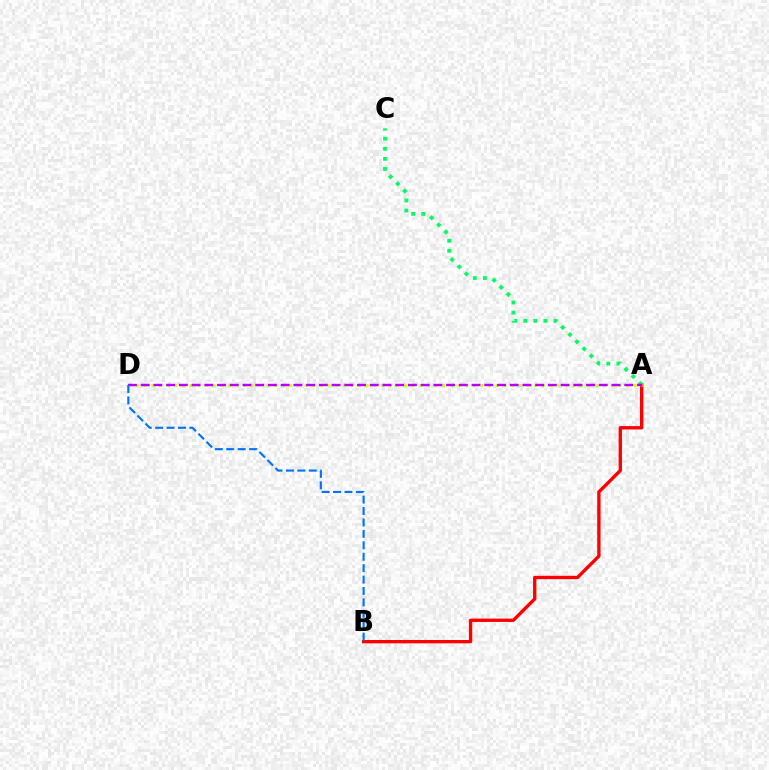{('A', 'B'): [{'color': '#ff0000', 'line_style': 'solid', 'thickness': 2.4}], ('A', 'D'): [{'color': '#d1ff00', 'line_style': 'dotted', 'thickness': 2.08}, {'color': '#b900ff', 'line_style': 'dashed', 'thickness': 1.73}], ('A', 'C'): [{'color': '#00ff5c', 'line_style': 'dotted', 'thickness': 2.74}], ('B', 'D'): [{'color': '#0074ff', 'line_style': 'dashed', 'thickness': 1.55}]}